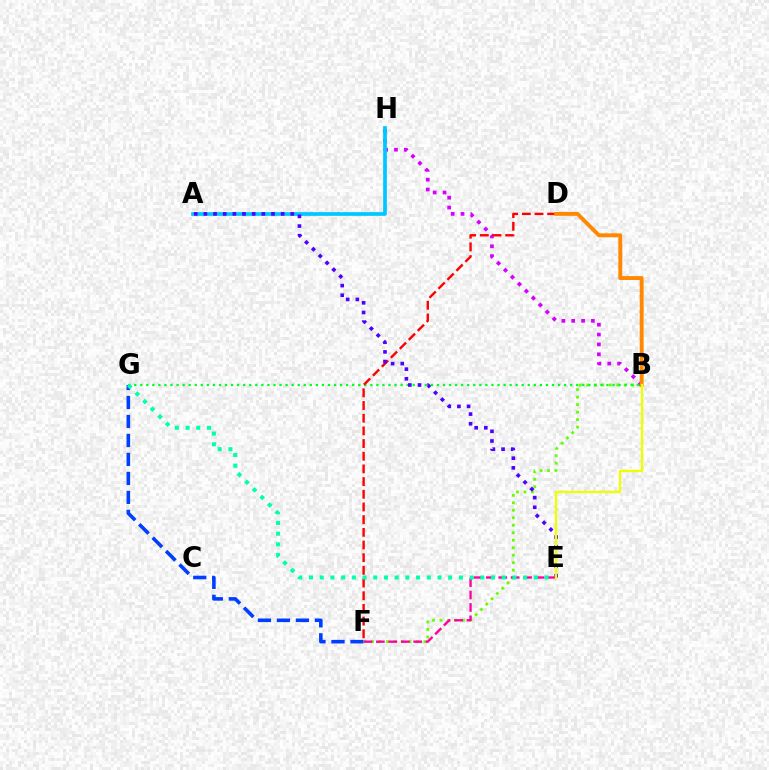{('F', 'G'): [{'color': '#003fff', 'line_style': 'dashed', 'thickness': 2.58}], ('B', 'F'): [{'color': '#66ff00', 'line_style': 'dotted', 'thickness': 2.03}], ('B', 'H'): [{'color': '#d600ff', 'line_style': 'dotted', 'thickness': 2.68}], ('B', 'G'): [{'color': '#00ff27', 'line_style': 'dotted', 'thickness': 1.65}], ('D', 'F'): [{'color': '#ff0000', 'line_style': 'dashed', 'thickness': 1.72}], ('B', 'D'): [{'color': '#ff8800', 'line_style': 'solid', 'thickness': 2.8}], ('A', 'H'): [{'color': '#00c7ff', 'line_style': 'solid', 'thickness': 2.66}], ('A', 'E'): [{'color': '#4f00ff', 'line_style': 'dotted', 'thickness': 2.62}], ('E', 'F'): [{'color': '#ff00a0', 'line_style': 'dashed', 'thickness': 1.69}], ('E', 'G'): [{'color': '#00ffaf', 'line_style': 'dotted', 'thickness': 2.91}], ('B', 'E'): [{'color': '#eeff00', 'line_style': 'solid', 'thickness': 1.68}]}